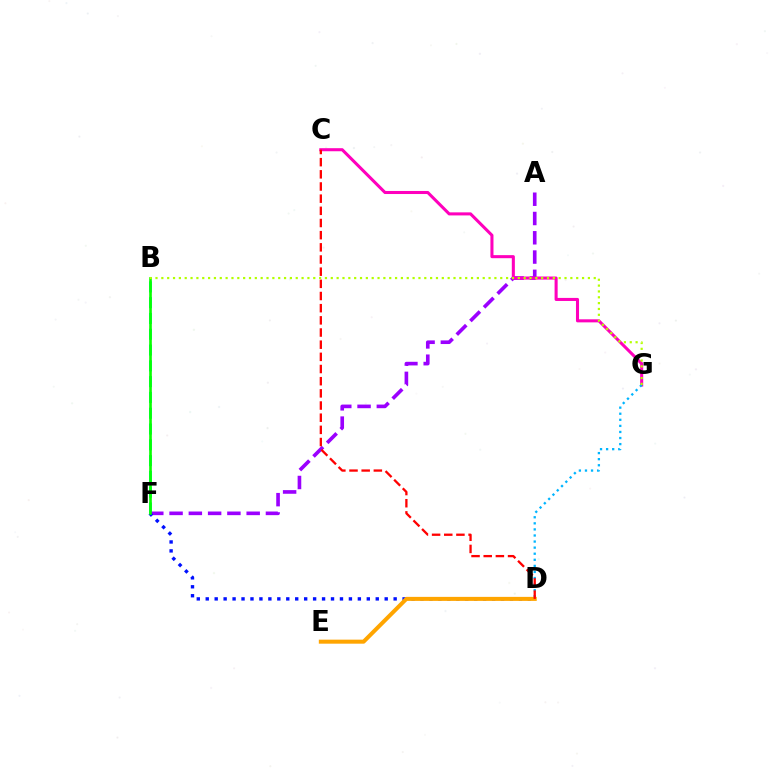{('B', 'F'): [{'color': '#00ff9d', 'line_style': 'dashed', 'thickness': 2.15}, {'color': '#08ff00', 'line_style': 'solid', 'thickness': 1.9}], ('A', 'F'): [{'color': '#9b00ff', 'line_style': 'dashed', 'thickness': 2.62}], ('C', 'G'): [{'color': '#ff00bd', 'line_style': 'solid', 'thickness': 2.2}], ('D', 'F'): [{'color': '#0010ff', 'line_style': 'dotted', 'thickness': 2.43}], ('D', 'G'): [{'color': '#00b5ff', 'line_style': 'dotted', 'thickness': 1.65}], ('D', 'E'): [{'color': '#ffa500', 'line_style': 'solid', 'thickness': 2.9}], ('C', 'D'): [{'color': '#ff0000', 'line_style': 'dashed', 'thickness': 1.65}], ('B', 'G'): [{'color': '#b3ff00', 'line_style': 'dotted', 'thickness': 1.59}]}